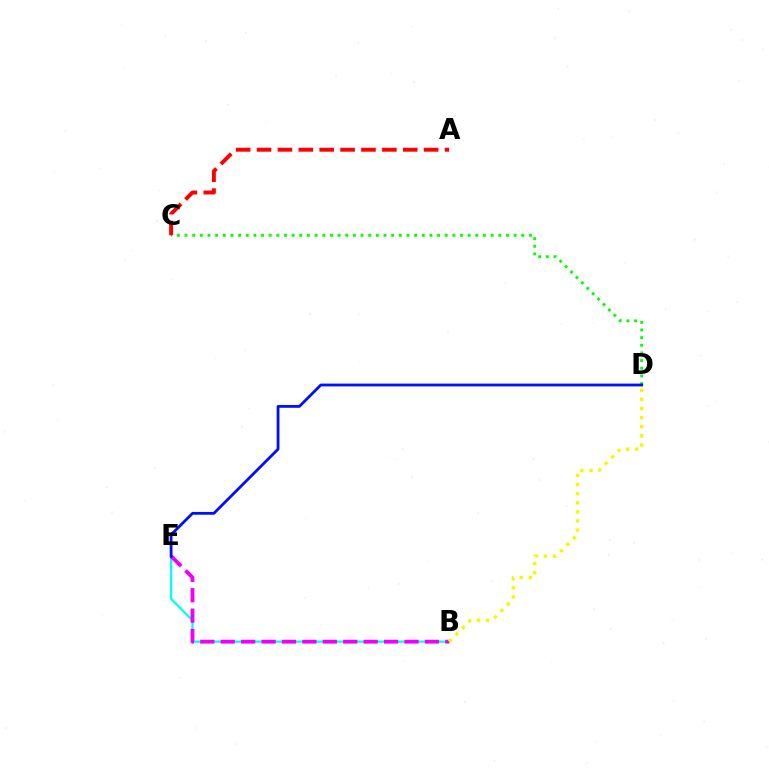{('C', 'D'): [{'color': '#08ff00', 'line_style': 'dotted', 'thickness': 2.08}], ('B', 'E'): [{'color': '#00fff6', 'line_style': 'solid', 'thickness': 1.61}, {'color': '#ee00ff', 'line_style': 'dashed', 'thickness': 2.77}], ('D', 'E'): [{'color': '#0010ff', 'line_style': 'solid', 'thickness': 2.02}], ('B', 'D'): [{'color': '#fcf500', 'line_style': 'dotted', 'thickness': 2.48}], ('A', 'C'): [{'color': '#ff0000', 'line_style': 'dashed', 'thickness': 2.84}]}